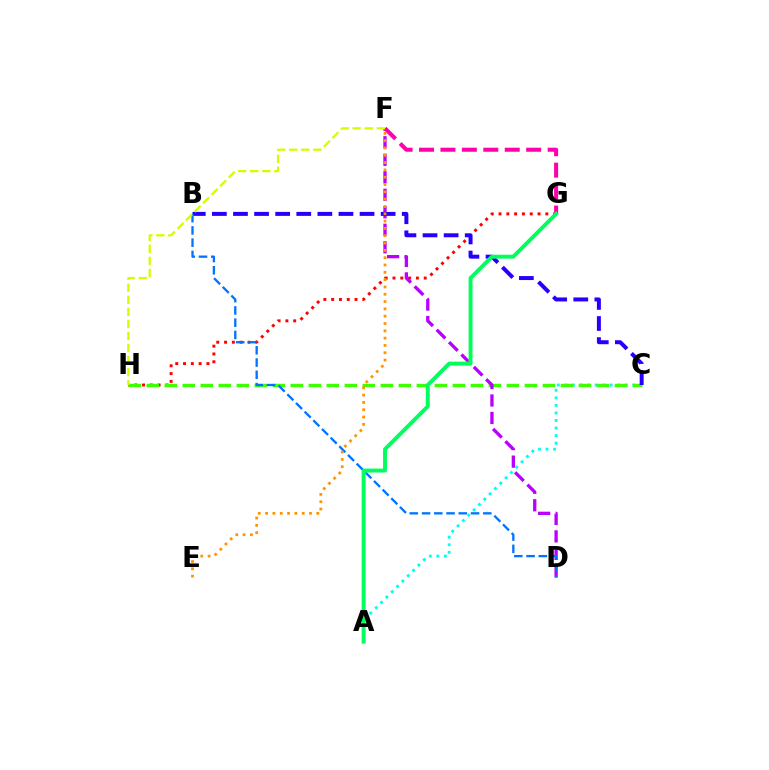{('G', 'H'): [{'color': '#ff0000', 'line_style': 'dotted', 'thickness': 2.12}], ('A', 'C'): [{'color': '#00fff6', 'line_style': 'dotted', 'thickness': 2.05}], ('C', 'H'): [{'color': '#3dff00', 'line_style': 'dashed', 'thickness': 2.45}], ('D', 'F'): [{'color': '#b900ff', 'line_style': 'dashed', 'thickness': 2.38}], ('F', 'G'): [{'color': '#ff00ac', 'line_style': 'dashed', 'thickness': 2.91}], ('B', 'C'): [{'color': '#2500ff', 'line_style': 'dashed', 'thickness': 2.87}], ('B', 'D'): [{'color': '#0074ff', 'line_style': 'dashed', 'thickness': 1.66}], ('F', 'H'): [{'color': '#d1ff00', 'line_style': 'dashed', 'thickness': 1.64}], ('E', 'F'): [{'color': '#ff9400', 'line_style': 'dotted', 'thickness': 1.99}], ('A', 'G'): [{'color': '#00ff5c', 'line_style': 'solid', 'thickness': 2.82}]}